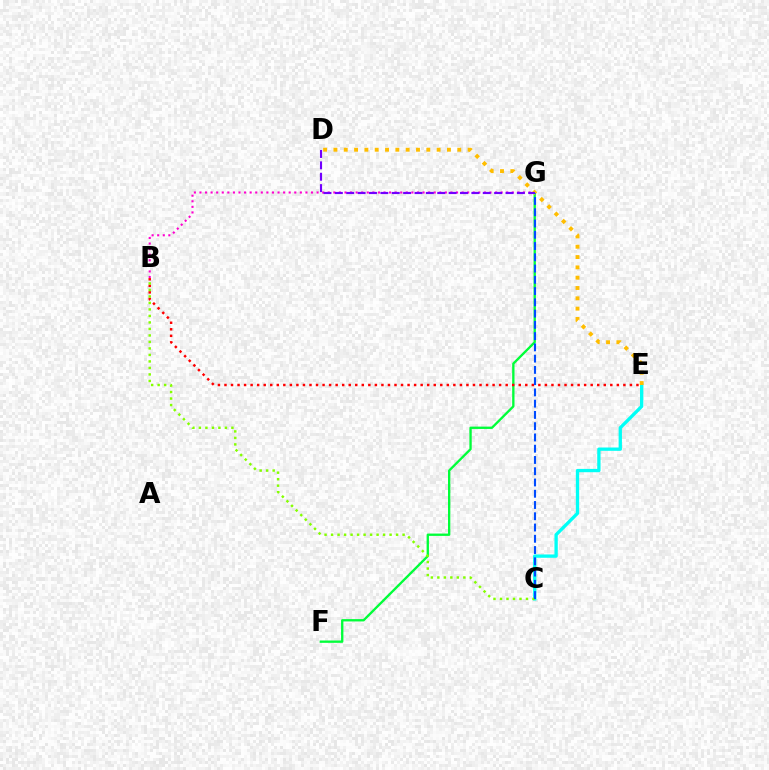{('F', 'G'): [{'color': '#00ff39', 'line_style': 'solid', 'thickness': 1.68}], ('B', 'G'): [{'color': '#ff00cf', 'line_style': 'dotted', 'thickness': 1.52}], ('C', 'E'): [{'color': '#00fff6', 'line_style': 'solid', 'thickness': 2.38}], ('B', 'E'): [{'color': '#ff0000', 'line_style': 'dotted', 'thickness': 1.78}], ('D', 'E'): [{'color': '#ffbd00', 'line_style': 'dotted', 'thickness': 2.8}], ('B', 'C'): [{'color': '#84ff00', 'line_style': 'dotted', 'thickness': 1.77}], ('D', 'G'): [{'color': '#7200ff', 'line_style': 'dashed', 'thickness': 1.55}], ('C', 'G'): [{'color': '#004bff', 'line_style': 'dashed', 'thickness': 1.53}]}